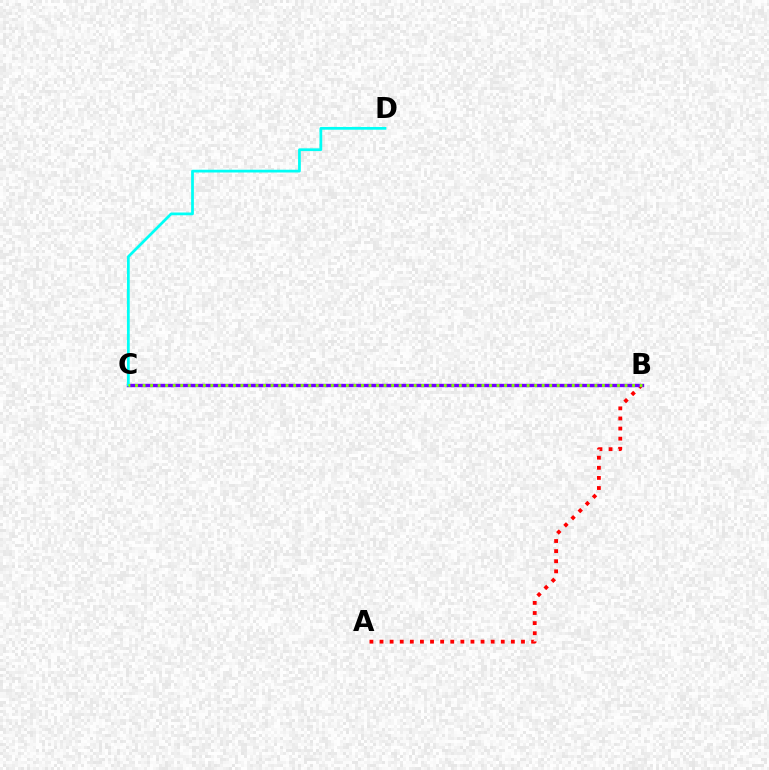{('A', 'B'): [{'color': '#ff0000', 'line_style': 'dotted', 'thickness': 2.75}], ('B', 'C'): [{'color': '#7200ff', 'line_style': 'solid', 'thickness': 2.43}, {'color': '#84ff00', 'line_style': 'dotted', 'thickness': 2.05}], ('C', 'D'): [{'color': '#00fff6', 'line_style': 'solid', 'thickness': 1.98}]}